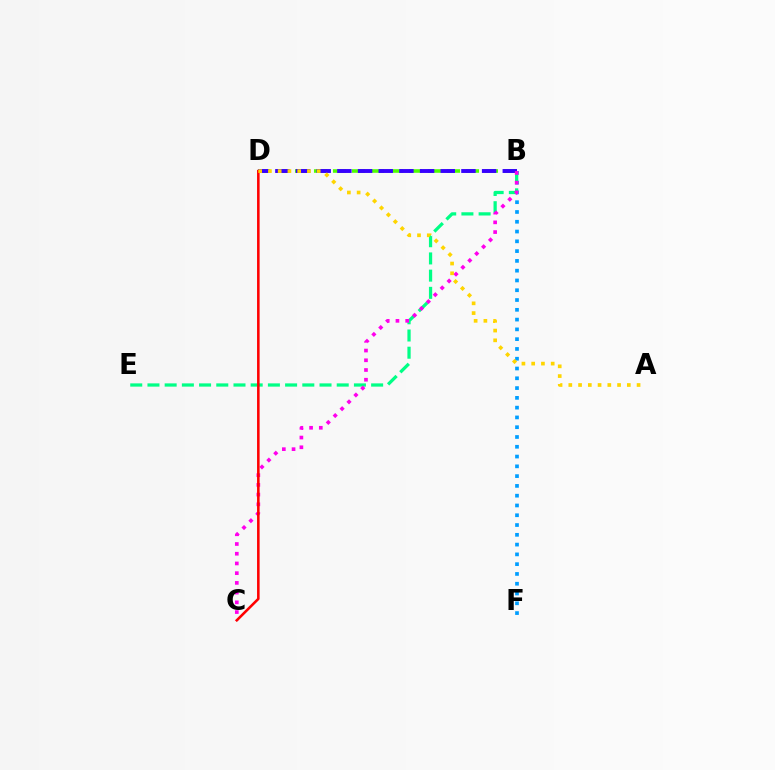{('B', 'F'): [{'color': '#009eff', 'line_style': 'dotted', 'thickness': 2.66}], ('B', 'D'): [{'color': '#4fff00', 'line_style': 'dashed', 'thickness': 2.58}, {'color': '#3700ff', 'line_style': 'dashed', 'thickness': 2.81}], ('B', 'E'): [{'color': '#00ff86', 'line_style': 'dashed', 'thickness': 2.34}], ('B', 'C'): [{'color': '#ff00ed', 'line_style': 'dotted', 'thickness': 2.64}], ('C', 'D'): [{'color': '#ff0000', 'line_style': 'solid', 'thickness': 1.85}], ('A', 'D'): [{'color': '#ffd500', 'line_style': 'dotted', 'thickness': 2.65}]}